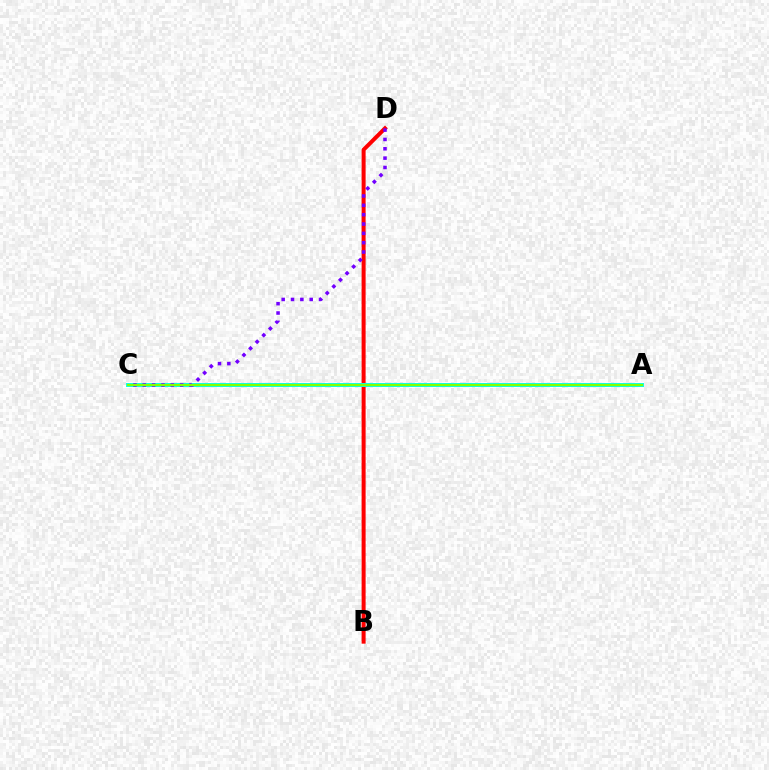{('B', 'D'): [{'color': '#ff0000', 'line_style': 'solid', 'thickness': 2.88}], ('A', 'C'): [{'color': '#00fff6', 'line_style': 'solid', 'thickness': 2.84}, {'color': '#84ff00', 'line_style': 'solid', 'thickness': 1.63}], ('C', 'D'): [{'color': '#7200ff', 'line_style': 'dotted', 'thickness': 2.54}]}